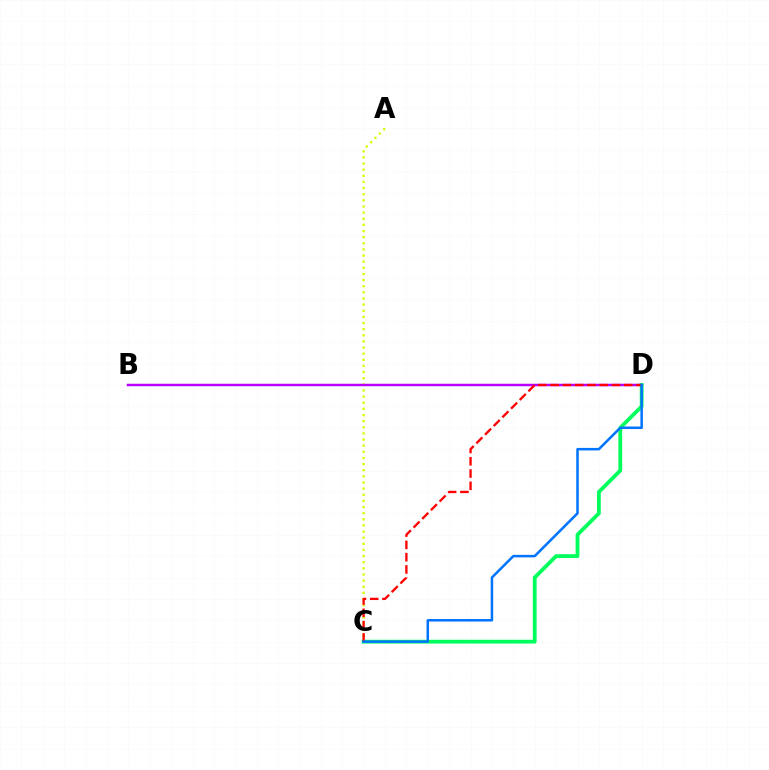{('A', 'C'): [{'color': '#d1ff00', 'line_style': 'dotted', 'thickness': 1.67}], ('B', 'D'): [{'color': '#b900ff', 'line_style': 'solid', 'thickness': 1.8}], ('C', 'D'): [{'color': '#00ff5c', 'line_style': 'solid', 'thickness': 2.73}, {'color': '#ff0000', 'line_style': 'dashed', 'thickness': 1.67}, {'color': '#0074ff', 'line_style': 'solid', 'thickness': 1.81}]}